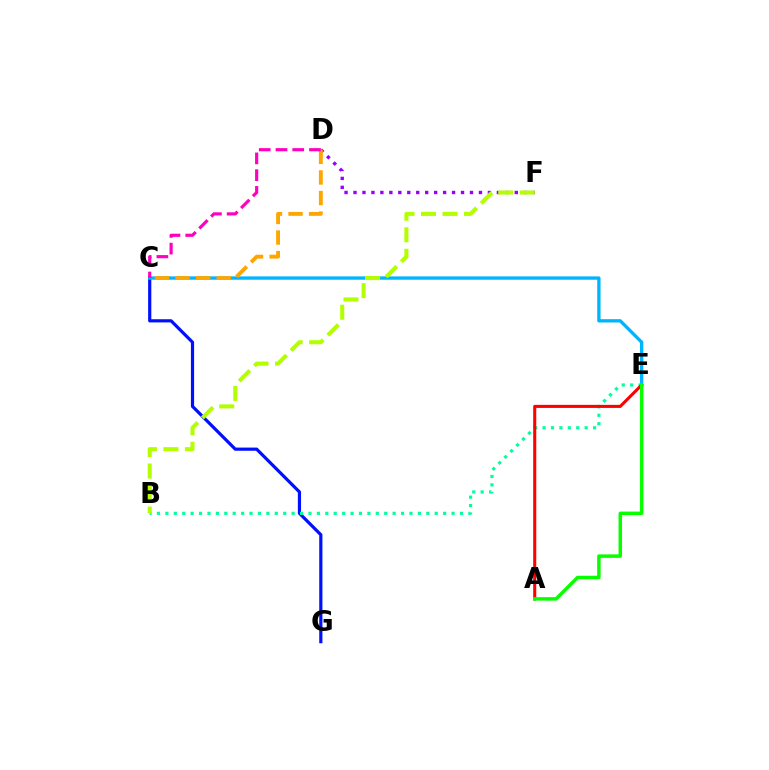{('C', 'G'): [{'color': '#0010ff', 'line_style': 'solid', 'thickness': 2.3}], ('D', 'F'): [{'color': '#9b00ff', 'line_style': 'dotted', 'thickness': 2.43}], ('B', 'E'): [{'color': '#00ff9d', 'line_style': 'dotted', 'thickness': 2.29}], ('A', 'E'): [{'color': '#ff0000', 'line_style': 'solid', 'thickness': 2.21}, {'color': '#08ff00', 'line_style': 'solid', 'thickness': 2.51}], ('C', 'E'): [{'color': '#00b5ff', 'line_style': 'solid', 'thickness': 2.4}], ('C', 'D'): [{'color': '#ffa500', 'line_style': 'dashed', 'thickness': 2.79}, {'color': '#ff00bd', 'line_style': 'dashed', 'thickness': 2.28}], ('B', 'F'): [{'color': '#b3ff00', 'line_style': 'dashed', 'thickness': 2.92}]}